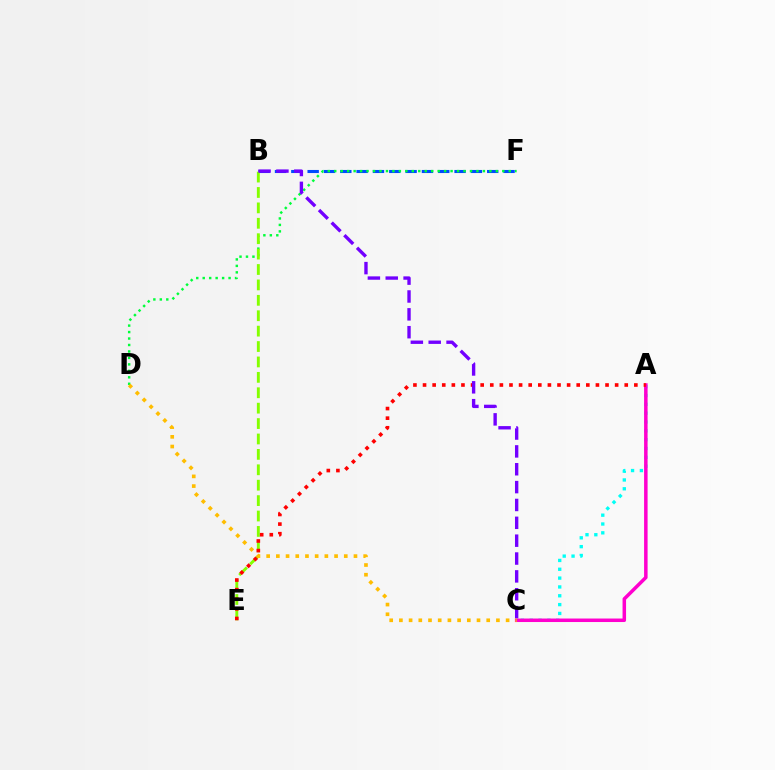{('B', 'F'): [{'color': '#004bff', 'line_style': 'dashed', 'thickness': 2.22}], ('D', 'F'): [{'color': '#00ff39', 'line_style': 'dotted', 'thickness': 1.76}], ('B', 'E'): [{'color': '#84ff00', 'line_style': 'dashed', 'thickness': 2.09}], ('A', 'C'): [{'color': '#00fff6', 'line_style': 'dotted', 'thickness': 2.4}, {'color': '#ff00cf', 'line_style': 'solid', 'thickness': 2.52}], ('A', 'E'): [{'color': '#ff0000', 'line_style': 'dotted', 'thickness': 2.61}], ('B', 'C'): [{'color': '#7200ff', 'line_style': 'dashed', 'thickness': 2.43}], ('C', 'D'): [{'color': '#ffbd00', 'line_style': 'dotted', 'thickness': 2.64}]}